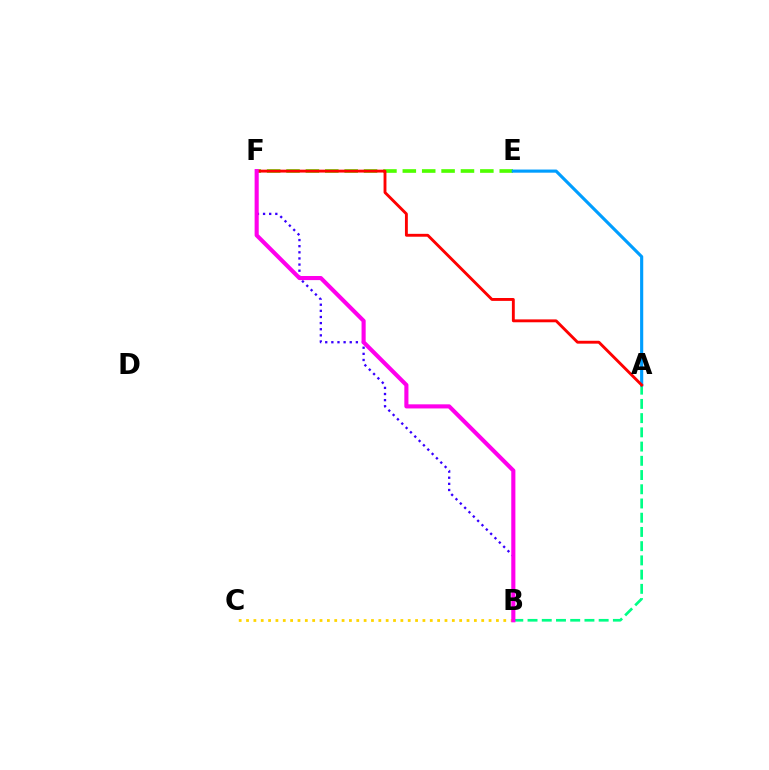{('E', 'F'): [{'color': '#4fff00', 'line_style': 'dashed', 'thickness': 2.63}], ('A', 'B'): [{'color': '#00ff86', 'line_style': 'dashed', 'thickness': 1.93}], ('B', 'C'): [{'color': '#ffd500', 'line_style': 'dotted', 'thickness': 2.0}], ('A', 'E'): [{'color': '#009eff', 'line_style': 'solid', 'thickness': 2.26}], ('B', 'F'): [{'color': '#3700ff', 'line_style': 'dotted', 'thickness': 1.66}, {'color': '#ff00ed', 'line_style': 'solid', 'thickness': 2.96}], ('A', 'F'): [{'color': '#ff0000', 'line_style': 'solid', 'thickness': 2.07}]}